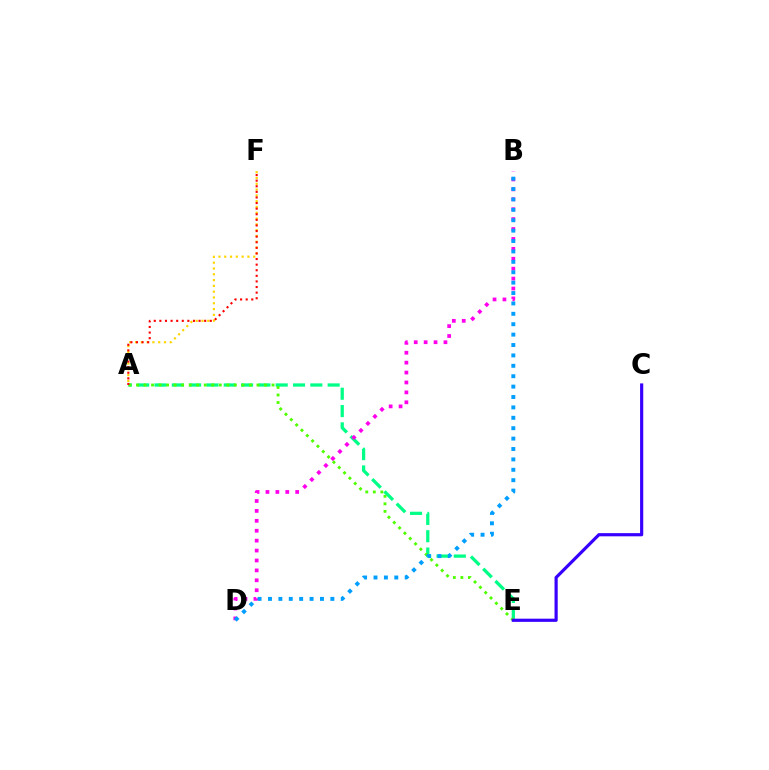{('A', 'E'): [{'color': '#00ff86', 'line_style': 'dashed', 'thickness': 2.35}, {'color': '#4fff00', 'line_style': 'dotted', 'thickness': 2.05}], ('B', 'D'): [{'color': '#ff00ed', 'line_style': 'dotted', 'thickness': 2.69}, {'color': '#009eff', 'line_style': 'dotted', 'thickness': 2.83}], ('A', 'F'): [{'color': '#ffd500', 'line_style': 'dotted', 'thickness': 1.57}, {'color': '#ff0000', 'line_style': 'dotted', 'thickness': 1.52}], ('C', 'E'): [{'color': '#3700ff', 'line_style': 'solid', 'thickness': 2.29}]}